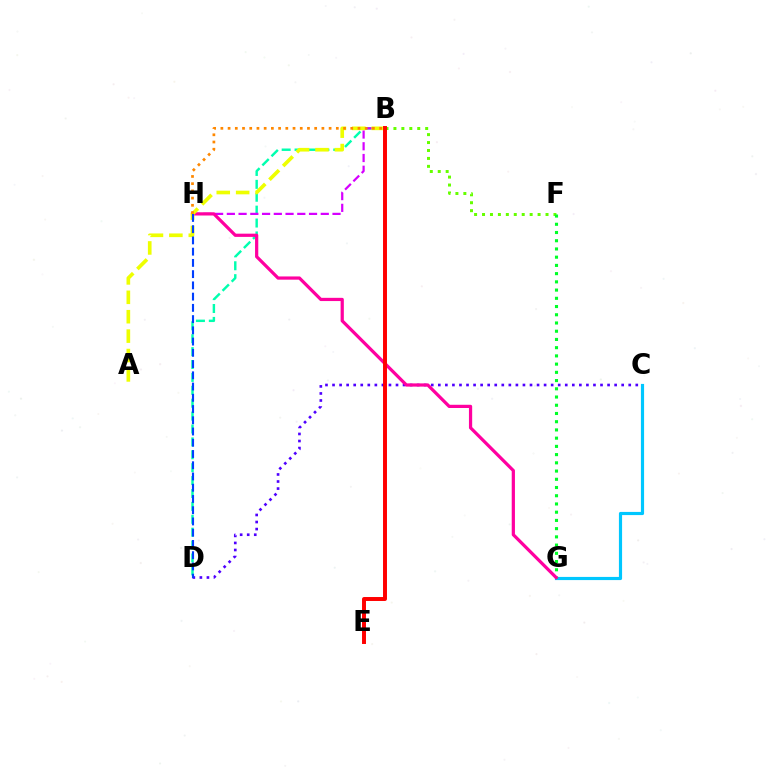{('C', 'G'): [{'color': '#00c7ff', 'line_style': 'solid', 'thickness': 2.28}], ('B', 'F'): [{'color': '#66ff00', 'line_style': 'dotted', 'thickness': 2.16}], ('C', 'D'): [{'color': '#4f00ff', 'line_style': 'dotted', 'thickness': 1.92}], ('B', 'D'): [{'color': '#00ffaf', 'line_style': 'dashed', 'thickness': 1.75}], ('B', 'H'): [{'color': '#d600ff', 'line_style': 'dashed', 'thickness': 1.59}, {'color': '#ff8800', 'line_style': 'dotted', 'thickness': 1.96}], ('F', 'G'): [{'color': '#00ff27', 'line_style': 'dotted', 'thickness': 2.24}], ('G', 'H'): [{'color': '#ff00a0', 'line_style': 'solid', 'thickness': 2.32}], ('A', 'B'): [{'color': '#eeff00', 'line_style': 'dashed', 'thickness': 2.64}], ('B', 'E'): [{'color': '#ff0000', 'line_style': 'solid', 'thickness': 2.85}], ('D', 'H'): [{'color': '#003fff', 'line_style': 'dashed', 'thickness': 1.53}]}